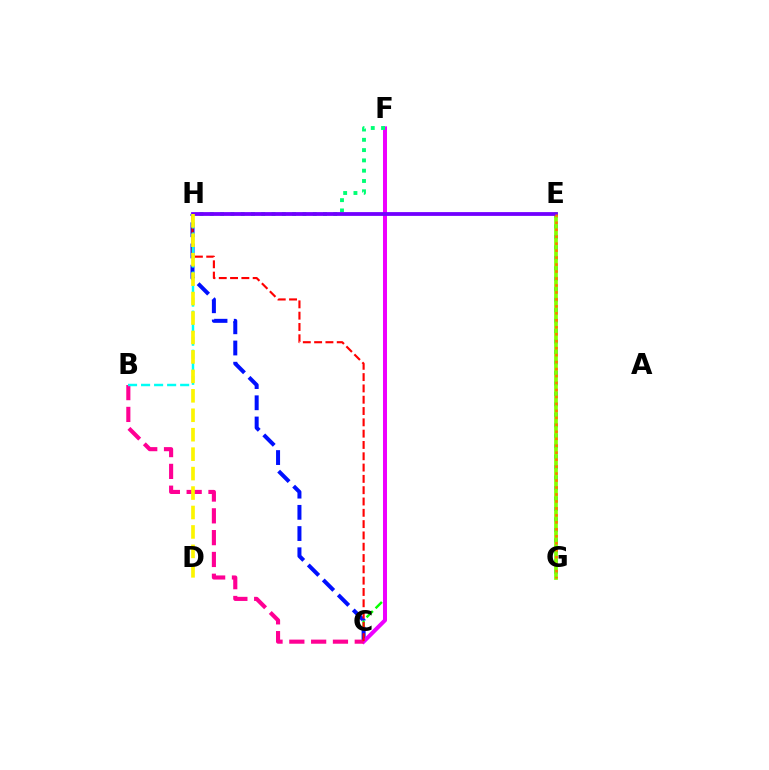{('E', 'G'): [{'color': '#008cff', 'line_style': 'dotted', 'thickness': 2.84}, {'color': '#84ff00', 'line_style': 'solid', 'thickness': 2.68}, {'color': '#ff7c00', 'line_style': 'dotted', 'thickness': 1.89}], ('C', 'F'): [{'color': '#08ff00', 'line_style': 'dashed', 'thickness': 1.74}, {'color': '#ee00ff', 'line_style': 'solid', 'thickness': 2.89}], ('C', 'H'): [{'color': '#0010ff', 'line_style': 'dashed', 'thickness': 2.88}, {'color': '#ff0000', 'line_style': 'dashed', 'thickness': 1.54}], ('B', 'C'): [{'color': '#ff0094', 'line_style': 'dashed', 'thickness': 2.96}], ('F', 'H'): [{'color': '#00ff74', 'line_style': 'dotted', 'thickness': 2.8}], ('E', 'H'): [{'color': '#7200ff', 'line_style': 'solid', 'thickness': 2.73}], ('B', 'H'): [{'color': '#00fff6', 'line_style': 'dashed', 'thickness': 1.77}], ('D', 'H'): [{'color': '#fcf500', 'line_style': 'dashed', 'thickness': 2.64}]}